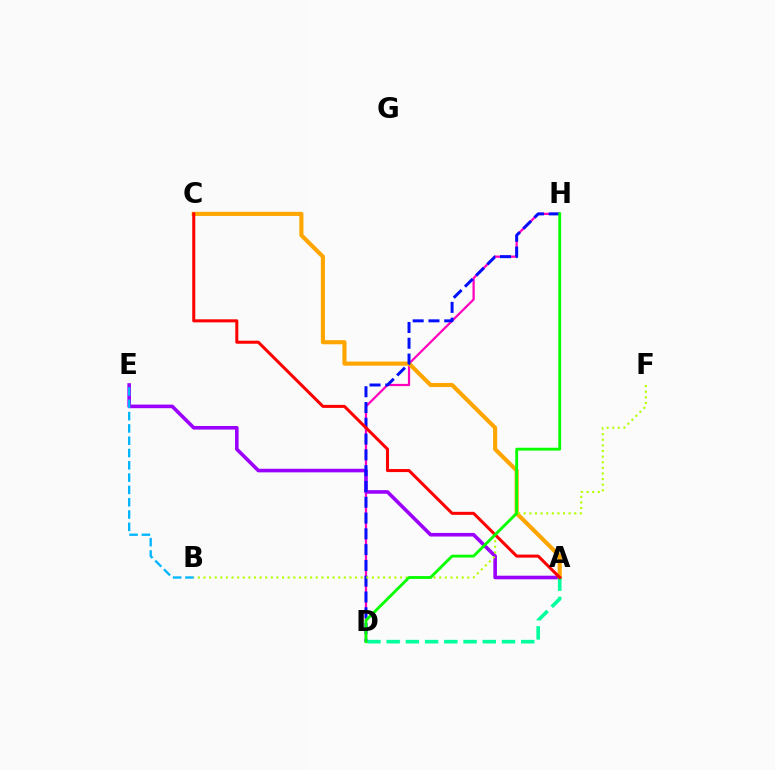{('D', 'H'): [{'color': '#ff00bd', 'line_style': 'solid', 'thickness': 1.62}, {'color': '#0010ff', 'line_style': 'dashed', 'thickness': 2.15}, {'color': '#08ff00', 'line_style': 'solid', 'thickness': 2.05}], ('A', 'E'): [{'color': '#9b00ff', 'line_style': 'solid', 'thickness': 2.59}], ('A', 'C'): [{'color': '#ffa500', 'line_style': 'solid', 'thickness': 2.96}, {'color': '#ff0000', 'line_style': 'solid', 'thickness': 2.19}], ('B', 'E'): [{'color': '#00b5ff', 'line_style': 'dashed', 'thickness': 1.67}], ('A', 'D'): [{'color': '#00ff9d', 'line_style': 'dashed', 'thickness': 2.61}], ('B', 'F'): [{'color': '#b3ff00', 'line_style': 'dotted', 'thickness': 1.53}]}